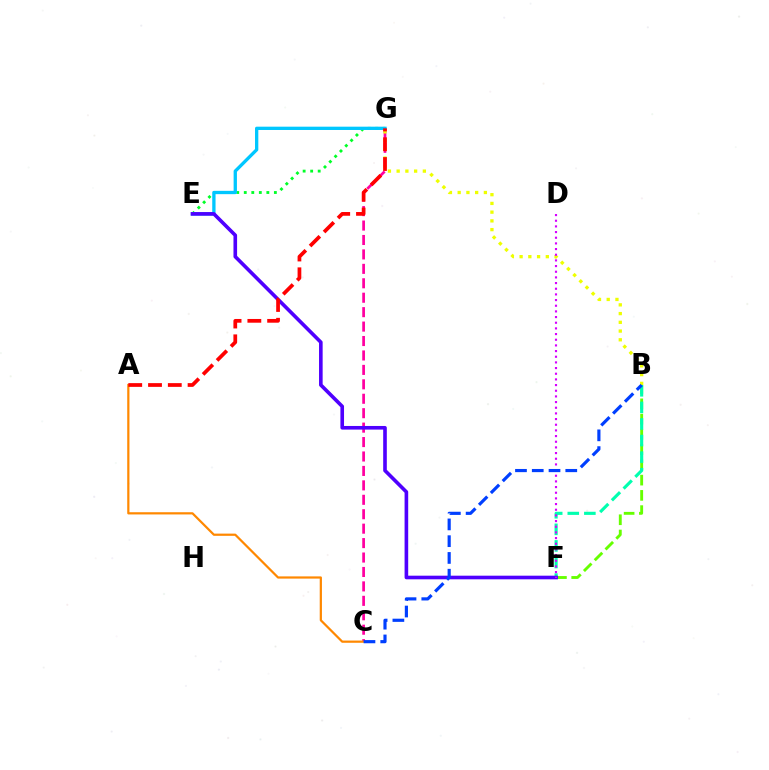{('C', 'G'): [{'color': '#ff00a0', 'line_style': 'dashed', 'thickness': 1.96}], ('B', 'F'): [{'color': '#66ff00', 'line_style': 'dashed', 'thickness': 2.07}, {'color': '#00ffaf', 'line_style': 'dashed', 'thickness': 2.25}], ('E', 'G'): [{'color': '#00ff27', 'line_style': 'dotted', 'thickness': 2.04}, {'color': '#00c7ff', 'line_style': 'solid', 'thickness': 2.38}], ('A', 'C'): [{'color': '#ff8800', 'line_style': 'solid', 'thickness': 1.6}], ('B', 'G'): [{'color': '#eeff00', 'line_style': 'dotted', 'thickness': 2.37}], ('E', 'F'): [{'color': '#4f00ff', 'line_style': 'solid', 'thickness': 2.61}], ('D', 'F'): [{'color': '#d600ff', 'line_style': 'dotted', 'thickness': 1.54}], ('A', 'G'): [{'color': '#ff0000', 'line_style': 'dashed', 'thickness': 2.69}], ('B', 'C'): [{'color': '#003fff', 'line_style': 'dashed', 'thickness': 2.28}]}